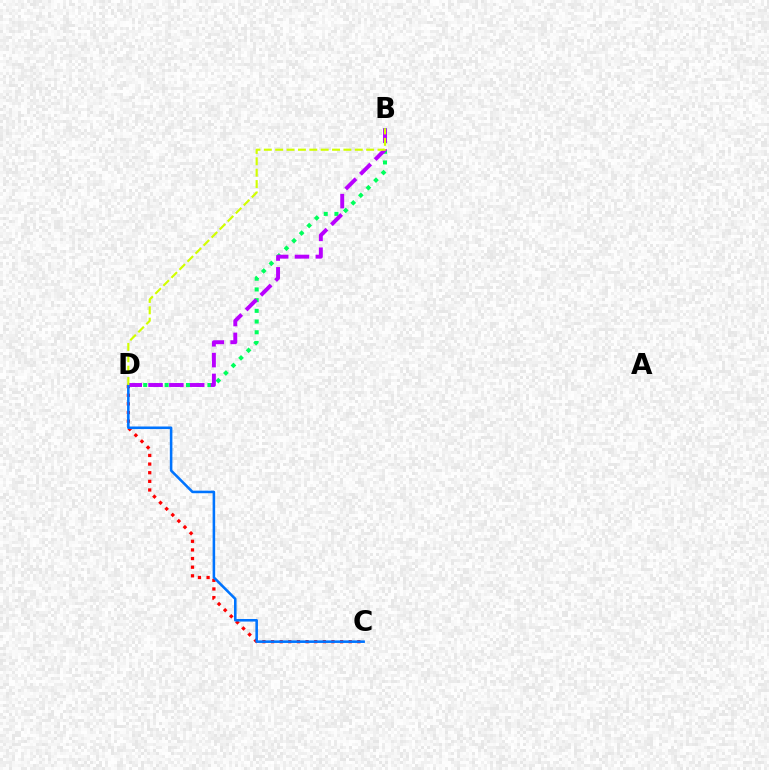{('B', 'D'): [{'color': '#00ff5c', 'line_style': 'dotted', 'thickness': 2.91}, {'color': '#b900ff', 'line_style': 'dashed', 'thickness': 2.83}, {'color': '#d1ff00', 'line_style': 'dashed', 'thickness': 1.54}], ('C', 'D'): [{'color': '#ff0000', 'line_style': 'dotted', 'thickness': 2.35}, {'color': '#0074ff', 'line_style': 'solid', 'thickness': 1.84}]}